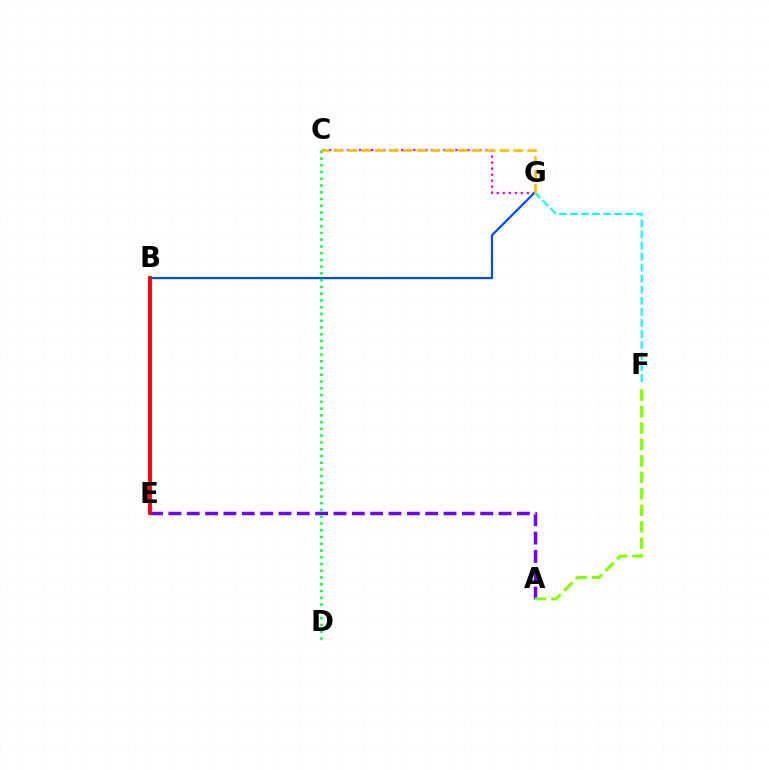{('A', 'E'): [{'color': '#7200ff', 'line_style': 'dashed', 'thickness': 2.49}], ('C', 'G'): [{'color': '#ff00cf', 'line_style': 'dotted', 'thickness': 1.64}, {'color': '#ffbd00', 'line_style': 'dashed', 'thickness': 1.88}], ('B', 'G'): [{'color': '#004bff', 'line_style': 'solid', 'thickness': 1.59}], ('F', 'G'): [{'color': '#00fff6', 'line_style': 'dashed', 'thickness': 1.5}], ('C', 'D'): [{'color': '#00ff39', 'line_style': 'dotted', 'thickness': 1.84}], ('B', 'E'): [{'color': '#ff0000', 'line_style': 'solid', 'thickness': 2.75}], ('A', 'F'): [{'color': '#84ff00', 'line_style': 'dashed', 'thickness': 2.24}]}